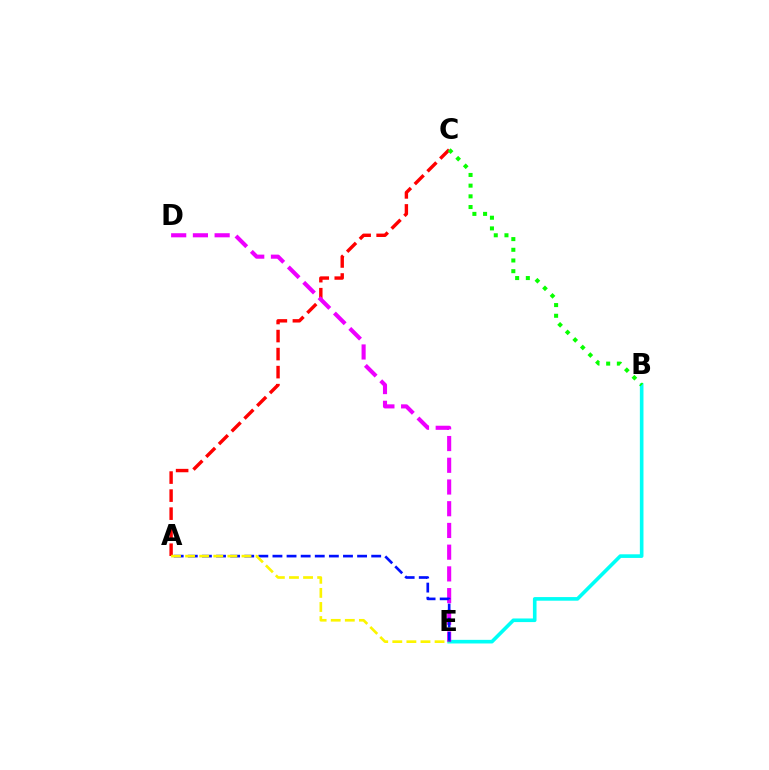{('B', 'E'): [{'color': '#00fff6', 'line_style': 'solid', 'thickness': 2.61}], ('A', 'C'): [{'color': '#ff0000', 'line_style': 'dashed', 'thickness': 2.45}], ('B', 'C'): [{'color': '#08ff00', 'line_style': 'dotted', 'thickness': 2.91}], ('D', 'E'): [{'color': '#ee00ff', 'line_style': 'dashed', 'thickness': 2.95}], ('A', 'E'): [{'color': '#0010ff', 'line_style': 'dashed', 'thickness': 1.92}, {'color': '#fcf500', 'line_style': 'dashed', 'thickness': 1.91}]}